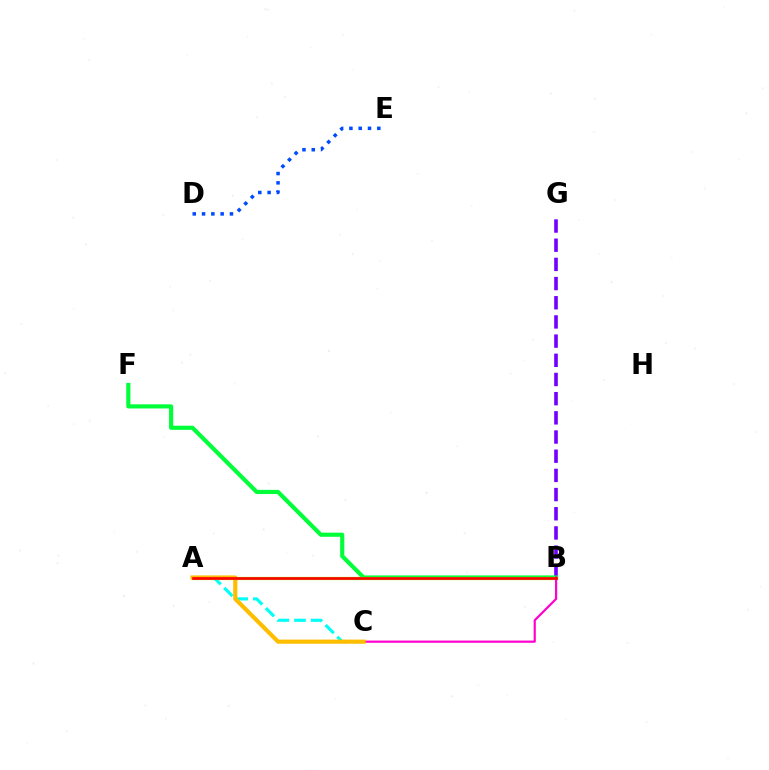{('B', 'G'): [{'color': '#7200ff', 'line_style': 'dashed', 'thickness': 2.61}], ('D', 'E'): [{'color': '#004bff', 'line_style': 'dotted', 'thickness': 2.53}], ('A', 'C'): [{'color': '#00fff6', 'line_style': 'dashed', 'thickness': 2.26}, {'color': '#ffbd00', 'line_style': 'solid', 'thickness': 2.99}], ('B', 'F'): [{'color': '#00ff39', 'line_style': 'solid', 'thickness': 2.98}], ('A', 'B'): [{'color': '#84ff00', 'line_style': 'solid', 'thickness': 2.32}, {'color': '#ff0000', 'line_style': 'solid', 'thickness': 1.92}], ('B', 'C'): [{'color': '#ff00cf', 'line_style': 'solid', 'thickness': 1.58}]}